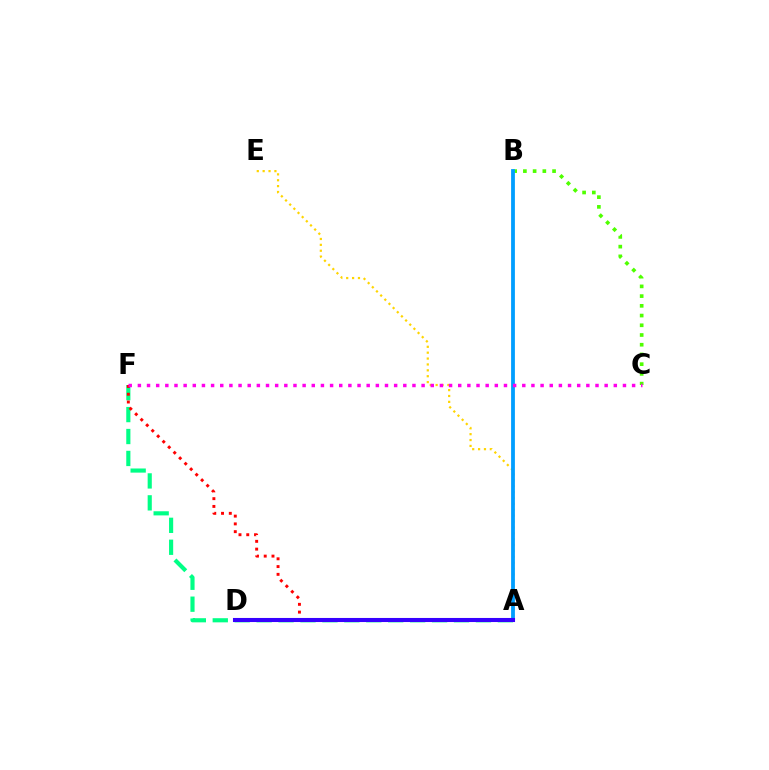{('A', 'E'): [{'color': '#ffd500', 'line_style': 'dotted', 'thickness': 1.6}], ('B', 'C'): [{'color': '#4fff00', 'line_style': 'dotted', 'thickness': 2.64}], ('A', 'F'): [{'color': '#00ff86', 'line_style': 'dashed', 'thickness': 2.98}, {'color': '#ff0000', 'line_style': 'dotted', 'thickness': 2.11}], ('A', 'B'): [{'color': '#009eff', 'line_style': 'solid', 'thickness': 2.73}], ('A', 'D'): [{'color': '#3700ff', 'line_style': 'solid', 'thickness': 2.94}], ('C', 'F'): [{'color': '#ff00ed', 'line_style': 'dotted', 'thickness': 2.49}]}